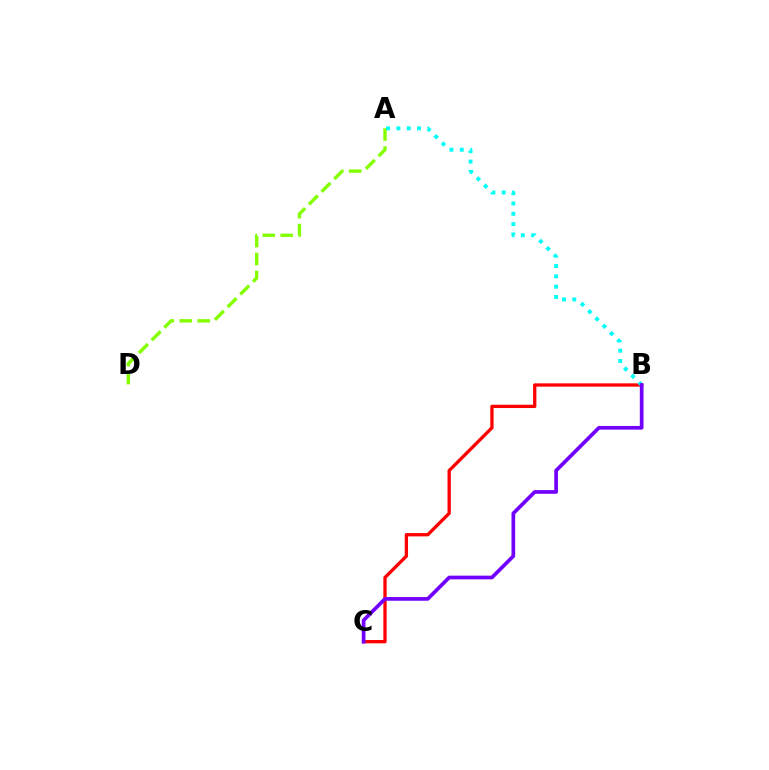{('A', 'D'): [{'color': '#84ff00', 'line_style': 'dashed', 'thickness': 2.44}], ('B', 'C'): [{'color': '#ff0000', 'line_style': 'solid', 'thickness': 2.38}, {'color': '#7200ff', 'line_style': 'solid', 'thickness': 2.66}], ('A', 'B'): [{'color': '#00fff6', 'line_style': 'dotted', 'thickness': 2.8}]}